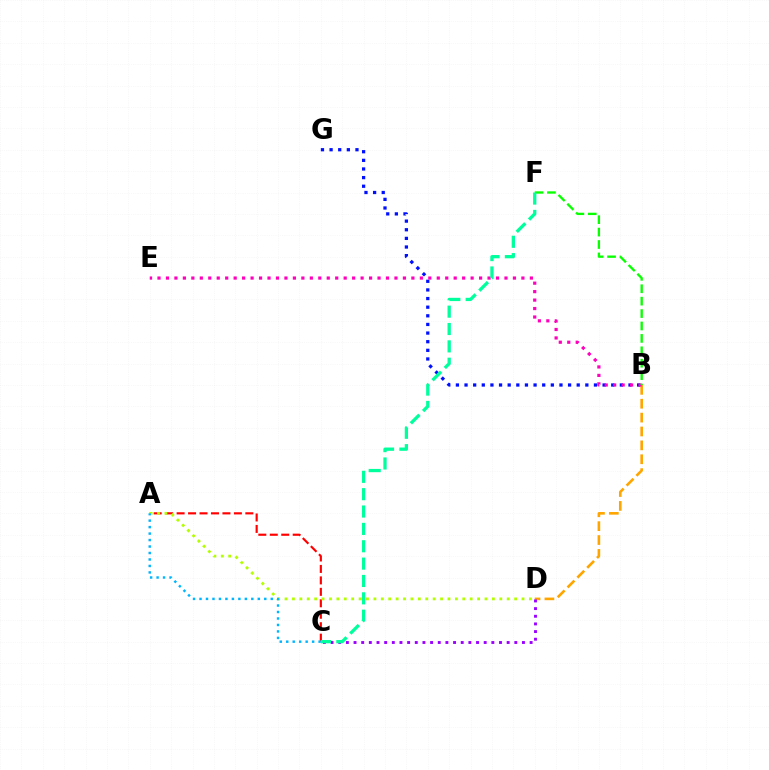{('B', 'G'): [{'color': '#0010ff', 'line_style': 'dotted', 'thickness': 2.34}], ('B', 'D'): [{'color': '#ffa500', 'line_style': 'dashed', 'thickness': 1.89}], ('B', 'E'): [{'color': '#ff00bd', 'line_style': 'dotted', 'thickness': 2.3}], ('A', 'C'): [{'color': '#ff0000', 'line_style': 'dashed', 'thickness': 1.56}, {'color': '#00b5ff', 'line_style': 'dotted', 'thickness': 1.76}], ('B', 'F'): [{'color': '#08ff00', 'line_style': 'dashed', 'thickness': 1.69}], ('A', 'D'): [{'color': '#b3ff00', 'line_style': 'dotted', 'thickness': 2.01}], ('C', 'D'): [{'color': '#9b00ff', 'line_style': 'dotted', 'thickness': 2.08}], ('C', 'F'): [{'color': '#00ff9d', 'line_style': 'dashed', 'thickness': 2.36}]}